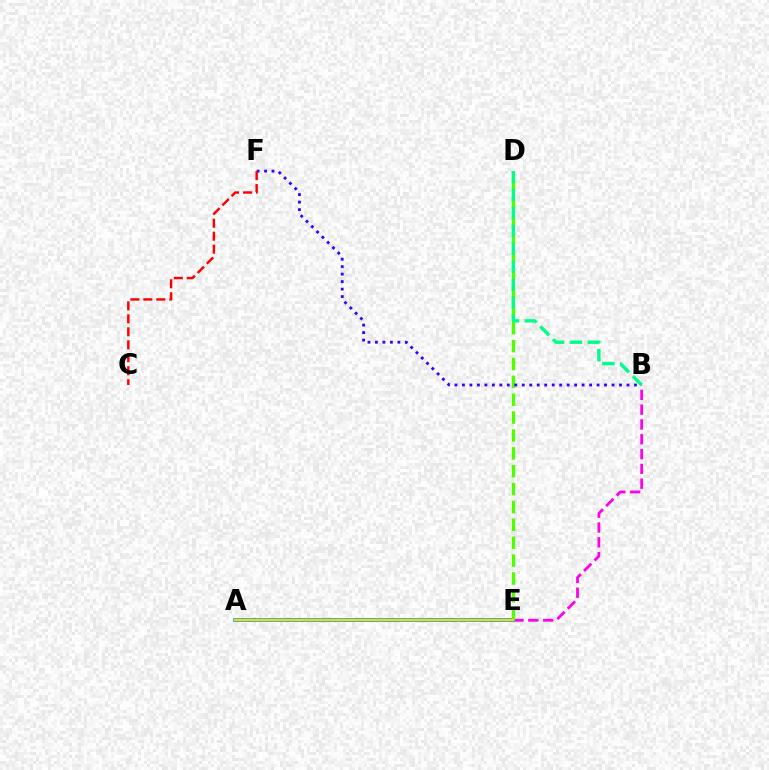{('B', 'E'): [{'color': '#ff00ed', 'line_style': 'dashed', 'thickness': 2.01}], ('A', 'E'): [{'color': '#009eff', 'line_style': 'solid', 'thickness': 2.7}, {'color': '#ffd500', 'line_style': 'solid', 'thickness': 1.7}], ('D', 'E'): [{'color': '#4fff00', 'line_style': 'dashed', 'thickness': 2.43}], ('B', 'D'): [{'color': '#00ff86', 'line_style': 'dashed', 'thickness': 2.44}], ('B', 'F'): [{'color': '#3700ff', 'line_style': 'dotted', 'thickness': 2.03}], ('C', 'F'): [{'color': '#ff0000', 'line_style': 'dashed', 'thickness': 1.76}]}